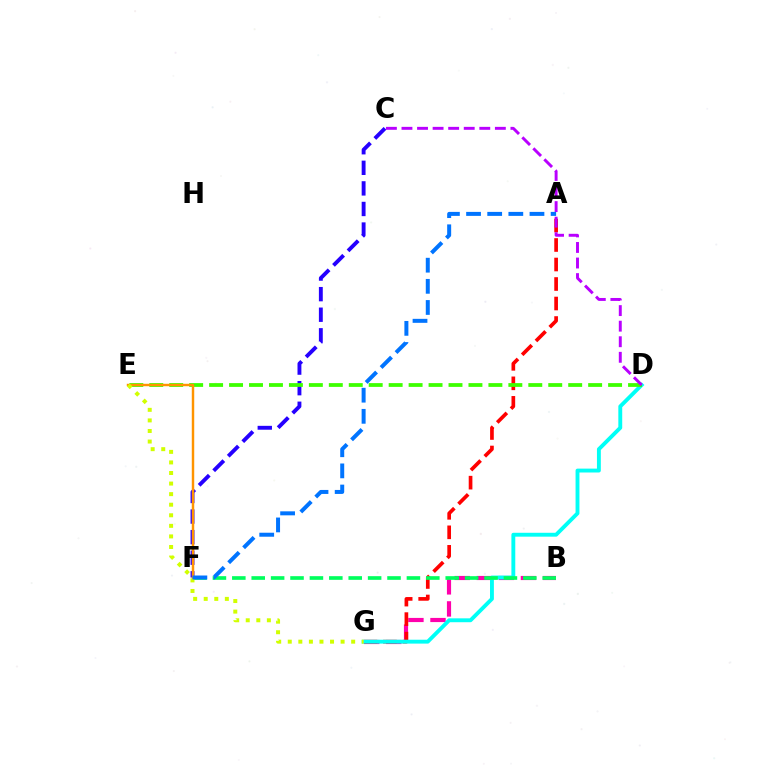{('B', 'G'): [{'color': '#ff00ac', 'line_style': 'dashed', 'thickness': 3.0}], ('C', 'F'): [{'color': '#2500ff', 'line_style': 'dashed', 'thickness': 2.8}], ('A', 'G'): [{'color': '#ff0000', 'line_style': 'dashed', 'thickness': 2.65}], ('D', 'G'): [{'color': '#00fff6', 'line_style': 'solid', 'thickness': 2.79}], ('D', 'E'): [{'color': '#3dff00', 'line_style': 'dashed', 'thickness': 2.71}], ('E', 'F'): [{'color': '#ff9400', 'line_style': 'solid', 'thickness': 1.76}], ('C', 'D'): [{'color': '#b900ff', 'line_style': 'dashed', 'thickness': 2.11}], ('B', 'F'): [{'color': '#00ff5c', 'line_style': 'dashed', 'thickness': 2.64}], ('E', 'G'): [{'color': '#d1ff00', 'line_style': 'dotted', 'thickness': 2.87}], ('A', 'F'): [{'color': '#0074ff', 'line_style': 'dashed', 'thickness': 2.87}]}